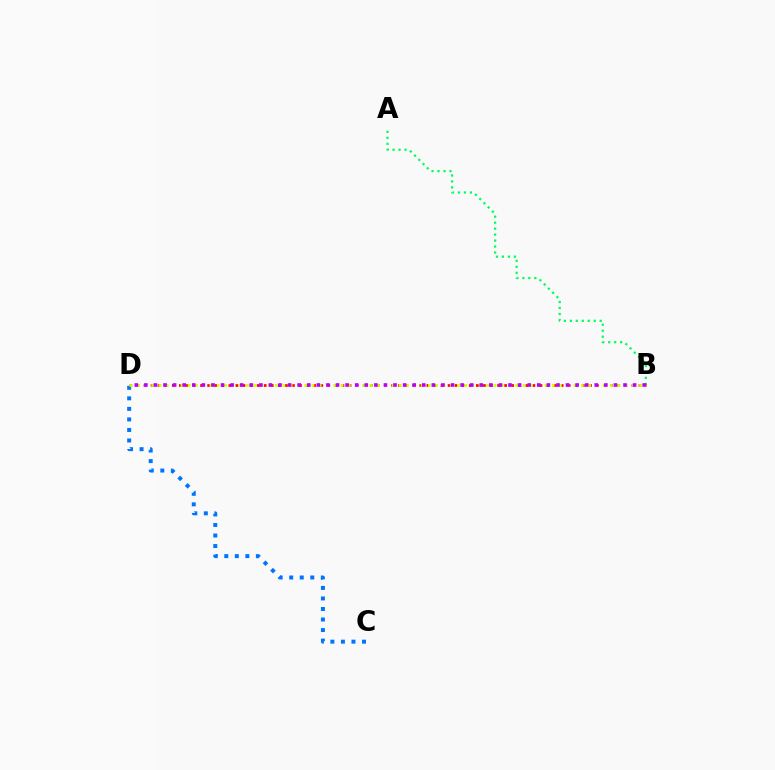{('A', 'B'): [{'color': '#00ff5c', 'line_style': 'dotted', 'thickness': 1.62}], ('B', 'D'): [{'color': '#ff0000', 'line_style': 'dotted', 'thickness': 1.92}, {'color': '#d1ff00', 'line_style': 'dotted', 'thickness': 1.98}, {'color': '#b900ff', 'line_style': 'dotted', 'thickness': 2.6}], ('C', 'D'): [{'color': '#0074ff', 'line_style': 'dotted', 'thickness': 2.86}]}